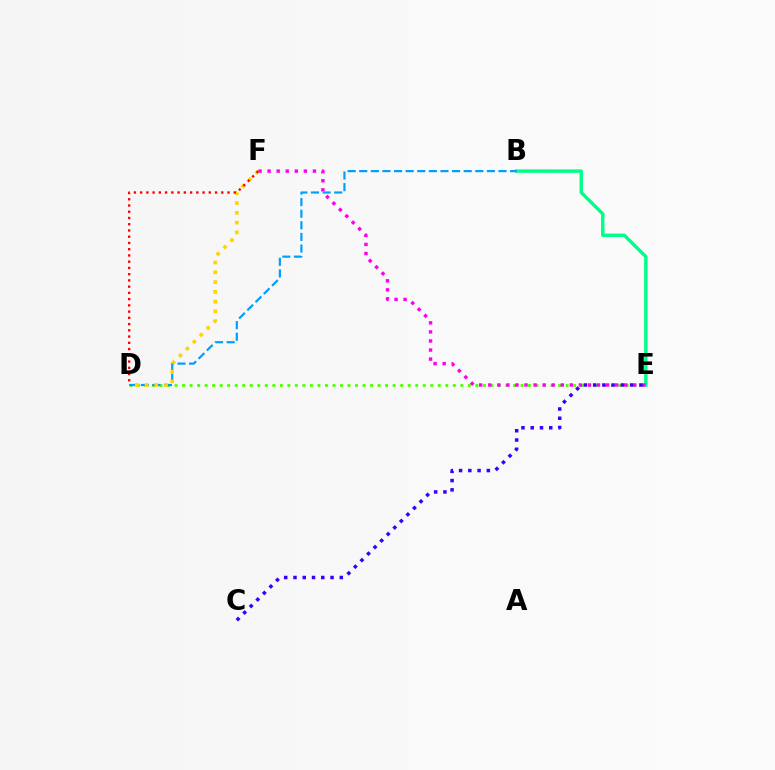{('D', 'E'): [{'color': '#4fff00', 'line_style': 'dotted', 'thickness': 2.04}], ('B', 'E'): [{'color': '#00ff86', 'line_style': 'solid', 'thickness': 2.46}], ('E', 'F'): [{'color': '#ff00ed', 'line_style': 'dotted', 'thickness': 2.46}], ('B', 'D'): [{'color': '#009eff', 'line_style': 'dashed', 'thickness': 1.58}], ('D', 'F'): [{'color': '#ffd500', 'line_style': 'dotted', 'thickness': 2.65}, {'color': '#ff0000', 'line_style': 'dotted', 'thickness': 1.7}], ('C', 'E'): [{'color': '#3700ff', 'line_style': 'dotted', 'thickness': 2.52}]}